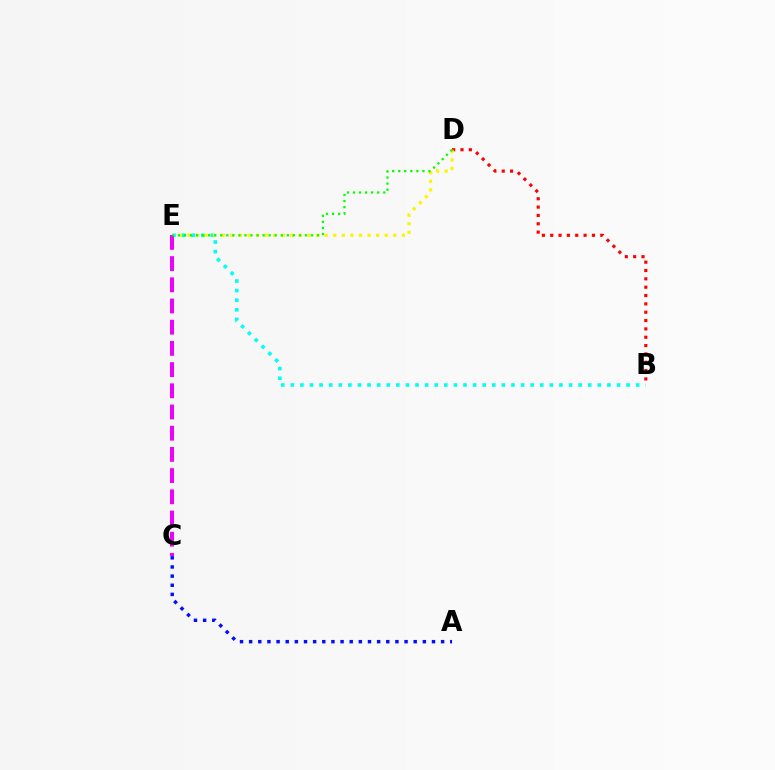{('B', 'D'): [{'color': '#ff0000', 'line_style': 'dotted', 'thickness': 2.27}], ('A', 'C'): [{'color': '#0010ff', 'line_style': 'dotted', 'thickness': 2.48}], ('B', 'E'): [{'color': '#00fff6', 'line_style': 'dotted', 'thickness': 2.61}], ('D', 'E'): [{'color': '#fcf500', 'line_style': 'dotted', 'thickness': 2.33}, {'color': '#08ff00', 'line_style': 'dotted', 'thickness': 1.64}], ('C', 'E'): [{'color': '#ee00ff', 'line_style': 'dashed', 'thickness': 2.88}]}